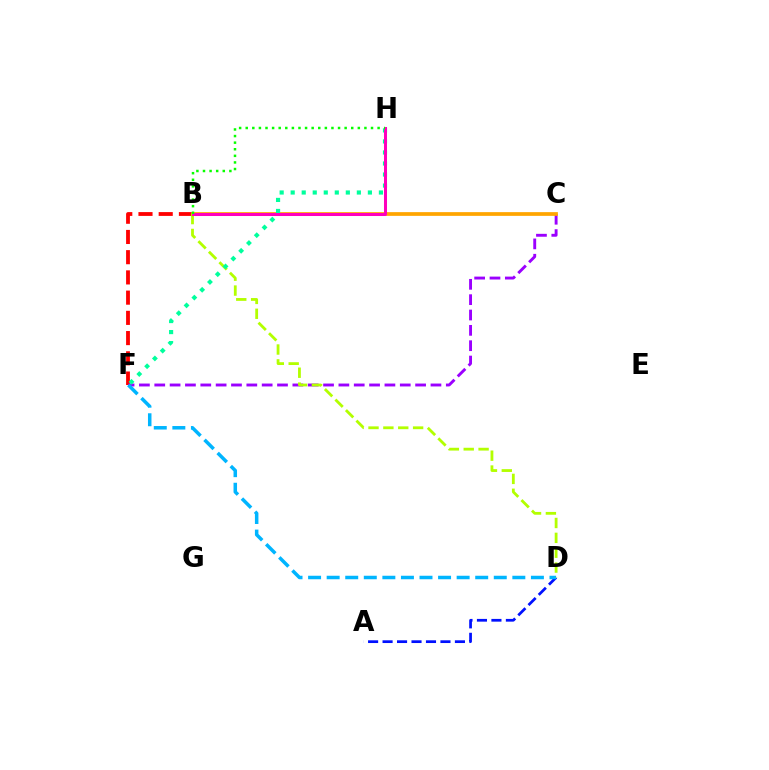{('B', 'F'): [{'color': '#ff0000', 'line_style': 'dashed', 'thickness': 2.75}], ('C', 'F'): [{'color': '#9b00ff', 'line_style': 'dashed', 'thickness': 2.08}], ('A', 'D'): [{'color': '#0010ff', 'line_style': 'dashed', 'thickness': 1.97}], ('B', 'C'): [{'color': '#ffa500', 'line_style': 'solid', 'thickness': 2.68}], ('D', 'F'): [{'color': '#00b5ff', 'line_style': 'dashed', 'thickness': 2.52}], ('B', 'D'): [{'color': '#b3ff00', 'line_style': 'dashed', 'thickness': 2.02}], ('F', 'H'): [{'color': '#00ff9d', 'line_style': 'dotted', 'thickness': 3.0}], ('B', 'H'): [{'color': '#ff00bd', 'line_style': 'solid', 'thickness': 2.18}, {'color': '#08ff00', 'line_style': 'dotted', 'thickness': 1.79}]}